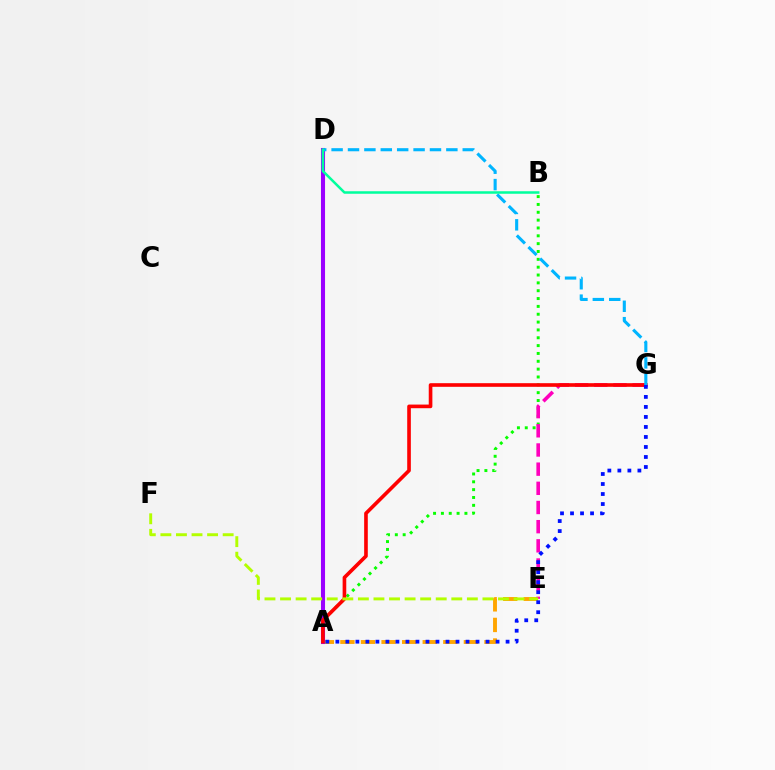{('A', 'B'): [{'color': '#08ff00', 'line_style': 'dotted', 'thickness': 2.13}], ('A', 'E'): [{'color': '#ffa500', 'line_style': 'dashed', 'thickness': 2.8}], ('A', 'D'): [{'color': '#9b00ff', 'line_style': 'solid', 'thickness': 2.93}], ('E', 'G'): [{'color': '#ff00bd', 'line_style': 'dashed', 'thickness': 2.6}], ('A', 'G'): [{'color': '#ff0000', 'line_style': 'solid', 'thickness': 2.62}, {'color': '#0010ff', 'line_style': 'dotted', 'thickness': 2.72}], ('D', 'G'): [{'color': '#00b5ff', 'line_style': 'dashed', 'thickness': 2.23}], ('E', 'F'): [{'color': '#b3ff00', 'line_style': 'dashed', 'thickness': 2.11}], ('B', 'D'): [{'color': '#00ff9d', 'line_style': 'solid', 'thickness': 1.81}]}